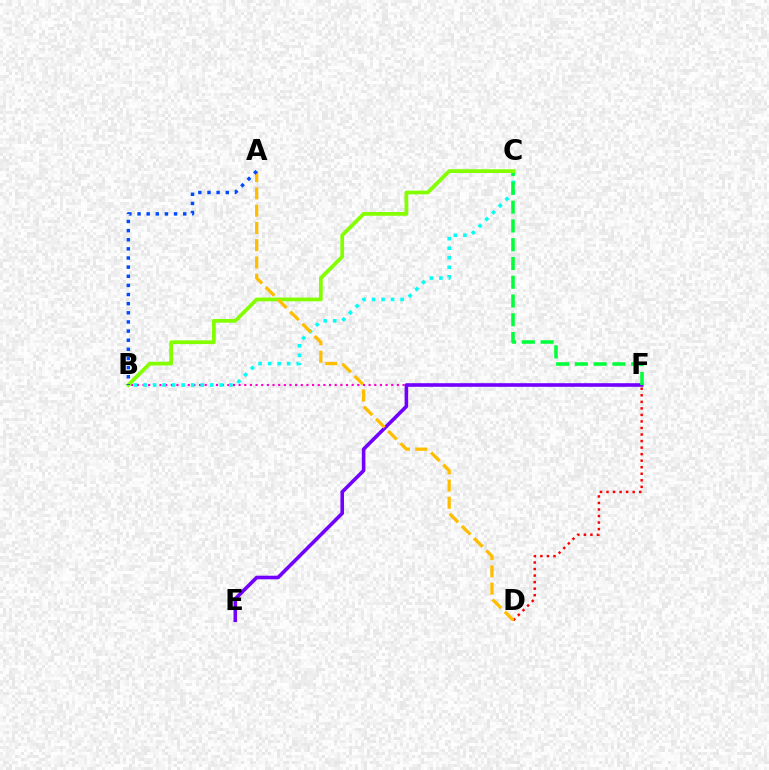{('B', 'F'): [{'color': '#ff00cf', 'line_style': 'dotted', 'thickness': 1.54}], ('B', 'C'): [{'color': '#00fff6', 'line_style': 'dotted', 'thickness': 2.59}, {'color': '#84ff00', 'line_style': 'solid', 'thickness': 2.7}], ('D', 'F'): [{'color': '#ff0000', 'line_style': 'dotted', 'thickness': 1.78}], ('E', 'F'): [{'color': '#7200ff', 'line_style': 'solid', 'thickness': 2.59}], ('C', 'F'): [{'color': '#00ff39', 'line_style': 'dashed', 'thickness': 2.55}], ('A', 'D'): [{'color': '#ffbd00', 'line_style': 'dashed', 'thickness': 2.34}], ('A', 'B'): [{'color': '#004bff', 'line_style': 'dotted', 'thickness': 2.48}]}